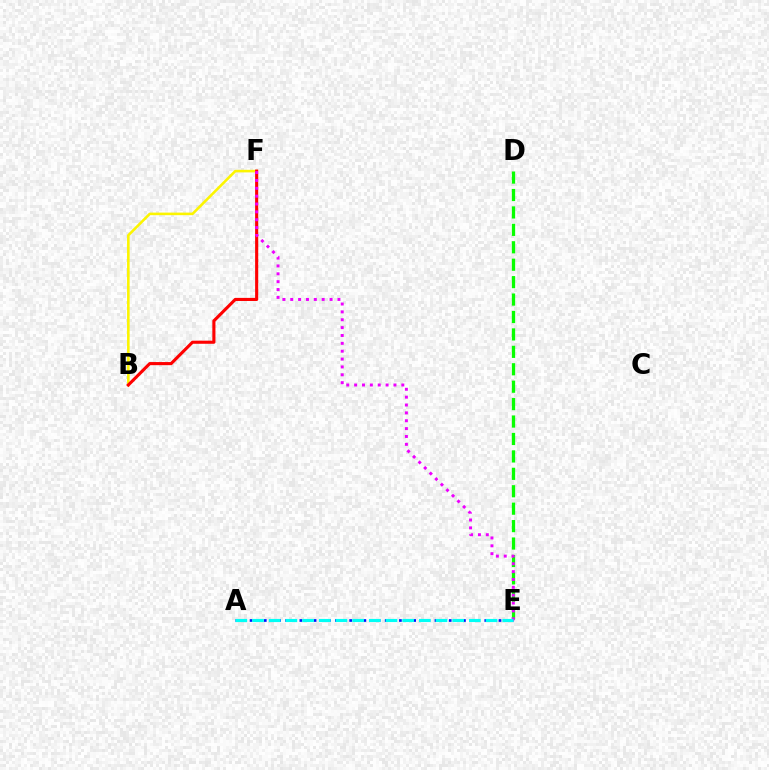{('A', 'E'): [{'color': '#0010ff', 'line_style': 'dotted', 'thickness': 1.93}, {'color': '#00fff6', 'line_style': 'dashed', 'thickness': 2.27}], ('B', 'F'): [{'color': '#fcf500', 'line_style': 'solid', 'thickness': 1.86}, {'color': '#ff0000', 'line_style': 'solid', 'thickness': 2.24}], ('D', 'E'): [{'color': '#08ff00', 'line_style': 'dashed', 'thickness': 2.37}], ('E', 'F'): [{'color': '#ee00ff', 'line_style': 'dotted', 'thickness': 2.14}]}